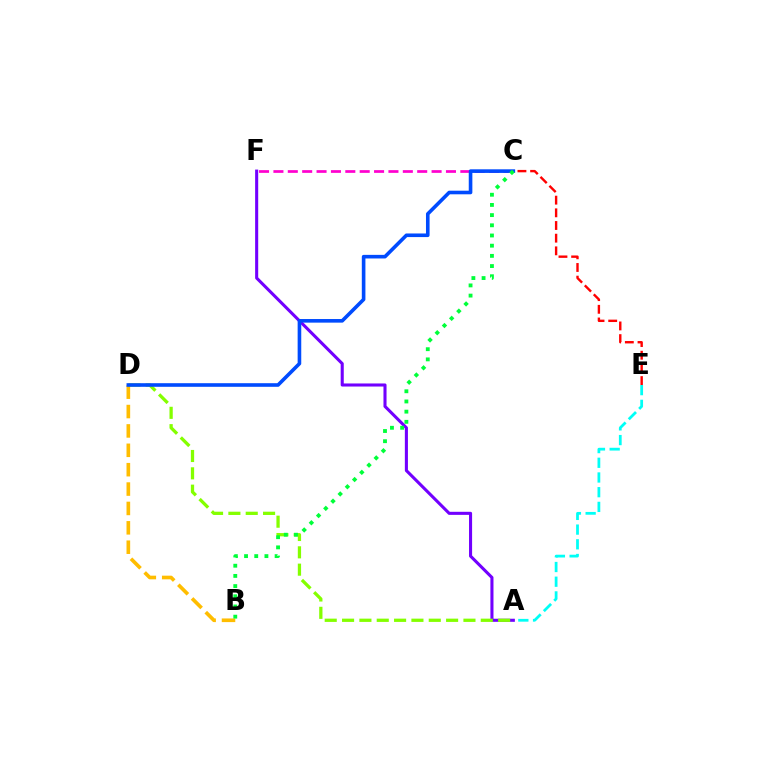{('A', 'E'): [{'color': '#00fff6', 'line_style': 'dashed', 'thickness': 2.0}], ('B', 'D'): [{'color': '#ffbd00', 'line_style': 'dashed', 'thickness': 2.63}], ('A', 'F'): [{'color': '#7200ff', 'line_style': 'solid', 'thickness': 2.21}], ('A', 'D'): [{'color': '#84ff00', 'line_style': 'dashed', 'thickness': 2.36}], ('C', 'E'): [{'color': '#ff0000', 'line_style': 'dashed', 'thickness': 1.72}], ('C', 'F'): [{'color': '#ff00cf', 'line_style': 'dashed', 'thickness': 1.95}], ('C', 'D'): [{'color': '#004bff', 'line_style': 'solid', 'thickness': 2.6}], ('B', 'C'): [{'color': '#00ff39', 'line_style': 'dotted', 'thickness': 2.77}]}